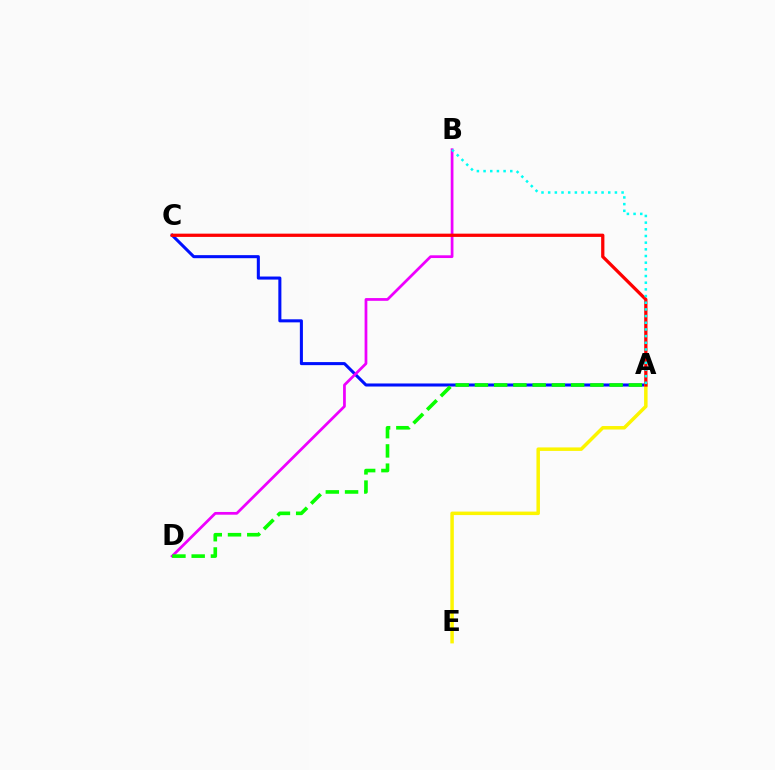{('A', 'C'): [{'color': '#0010ff', 'line_style': 'solid', 'thickness': 2.2}, {'color': '#ff0000', 'line_style': 'solid', 'thickness': 2.34}], ('A', 'E'): [{'color': '#fcf500', 'line_style': 'solid', 'thickness': 2.51}], ('B', 'D'): [{'color': '#ee00ff', 'line_style': 'solid', 'thickness': 1.97}], ('A', 'D'): [{'color': '#08ff00', 'line_style': 'dashed', 'thickness': 2.61}], ('A', 'B'): [{'color': '#00fff6', 'line_style': 'dotted', 'thickness': 1.81}]}